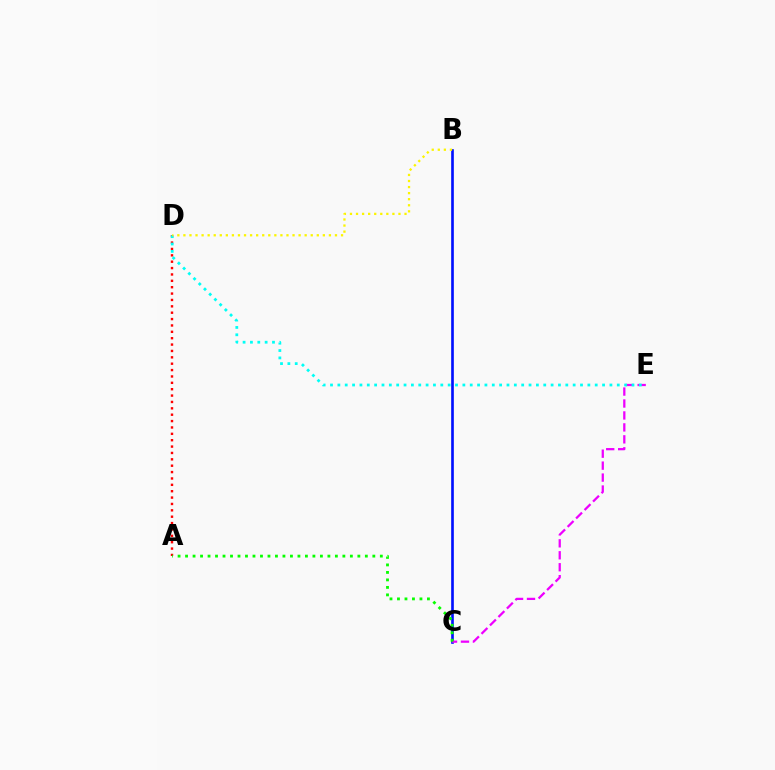{('B', 'C'): [{'color': '#0010ff', 'line_style': 'solid', 'thickness': 1.91}], ('A', 'D'): [{'color': '#ff0000', 'line_style': 'dotted', 'thickness': 1.73}], ('C', 'E'): [{'color': '#ee00ff', 'line_style': 'dashed', 'thickness': 1.62}], ('A', 'C'): [{'color': '#08ff00', 'line_style': 'dotted', 'thickness': 2.04}], ('D', 'E'): [{'color': '#00fff6', 'line_style': 'dotted', 'thickness': 2.0}], ('B', 'D'): [{'color': '#fcf500', 'line_style': 'dotted', 'thickness': 1.65}]}